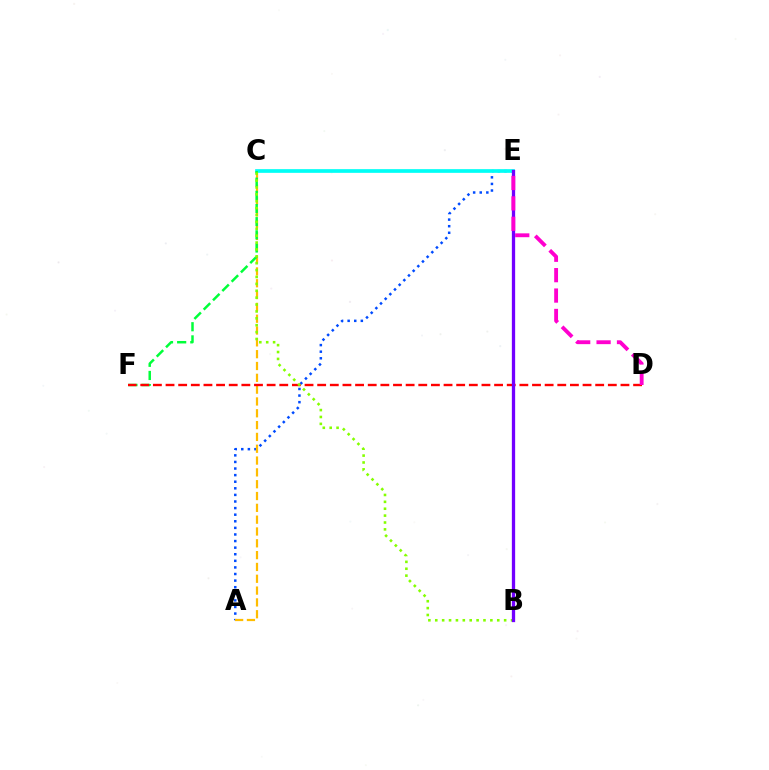{('A', 'E'): [{'color': '#004bff', 'line_style': 'dotted', 'thickness': 1.79}], ('A', 'C'): [{'color': '#ffbd00', 'line_style': 'dashed', 'thickness': 1.61}], ('C', 'E'): [{'color': '#00fff6', 'line_style': 'solid', 'thickness': 2.66}], ('C', 'F'): [{'color': '#00ff39', 'line_style': 'dashed', 'thickness': 1.79}], ('D', 'F'): [{'color': '#ff0000', 'line_style': 'dashed', 'thickness': 1.72}], ('B', 'C'): [{'color': '#84ff00', 'line_style': 'dotted', 'thickness': 1.87}], ('B', 'E'): [{'color': '#7200ff', 'line_style': 'solid', 'thickness': 2.37}], ('D', 'E'): [{'color': '#ff00cf', 'line_style': 'dashed', 'thickness': 2.77}]}